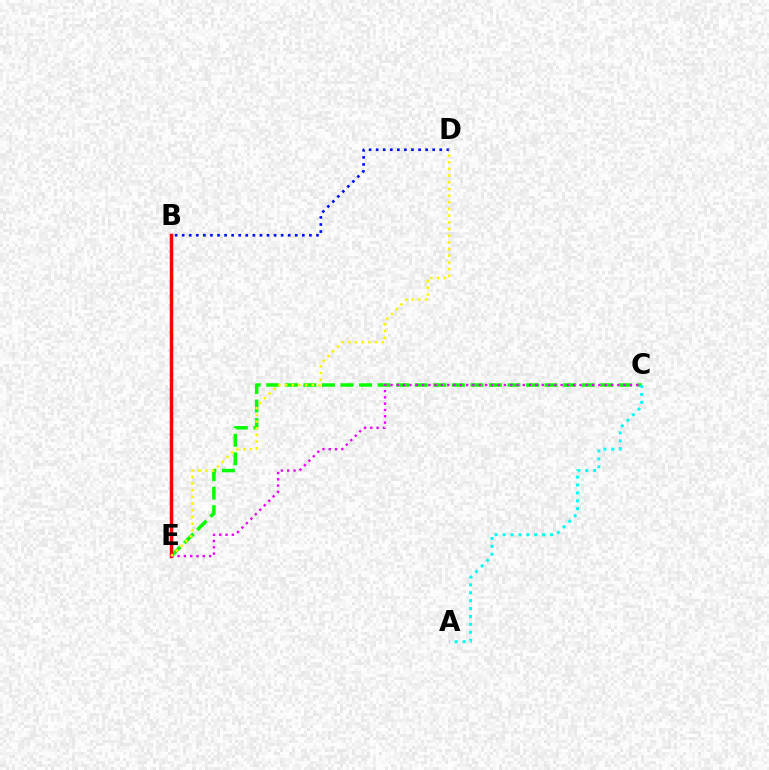{('B', 'D'): [{'color': '#0010ff', 'line_style': 'dotted', 'thickness': 1.92}], ('C', 'E'): [{'color': '#08ff00', 'line_style': 'dashed', 'thickness': 2.52}, {'color': '#ee00ff', 'line_style': 'dotted', 'thickness': 1.71}], ('B', 'E'): [{'color': '#ff0000', 'line_style': 'solid', 'thickness': 2.52}], ('A', 'C'): [{'color': '#00fff6', 'line_style': 'dotted', 'thickness': 2.15}], ('D', 'E'): [{'color': '#fcf500', 'line_style': 'dotted', 'thickness': 1.82}]}